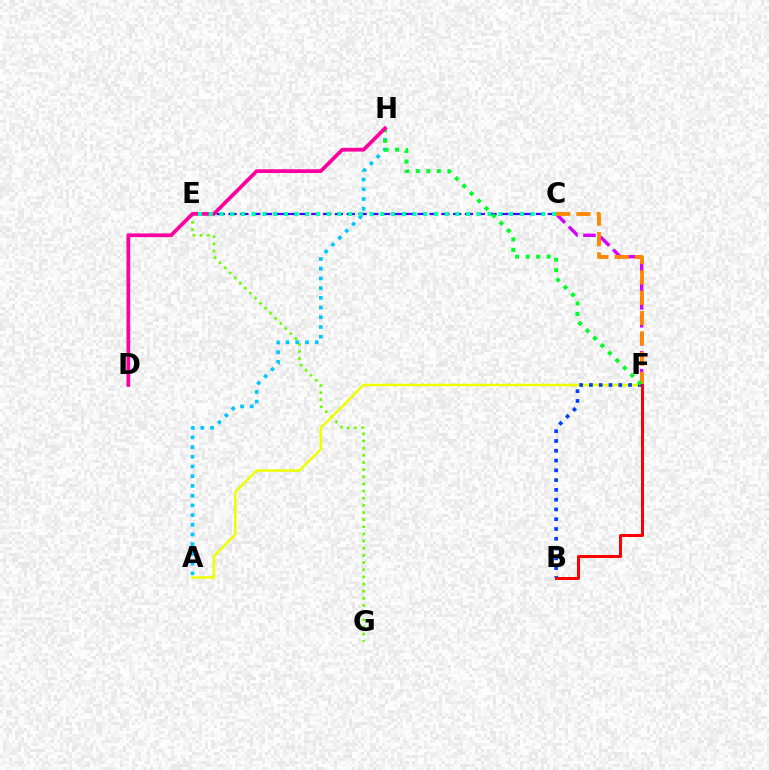{('C', 'E'): [{'color': '#4f00ff', 'line_style': 'dashed', 'thickness': 1.61}, {'color': '#00ffaf', 'line_style': 'dotted', 'thickness': 2.91}], ('E', 'G'): [{'color': '#66ff00', 'line_style': 'dotted', 'thickness': 1.94}], ('C', 'F'): [{'color': '#d600ff', 'line_style': 'dashed', 'thickness': 2.44}, {'color': '#ff8800', 'line_style': 'dashed', 'thickness': 2.76}], ('A', 'H'): [{'color': '#00c7ff', 'line_style': 'dotted', 'thickness': 2.64}], ('A', 'F'): [{'color': '#eeff00', 'line_style': 'solid', 'thickness': 1.81}], ('B', 'F'): [{'color': '#003fff', 'line_style': 'dotted', 'thickness': 2.66}, {'color': '#ff0000', 'line_style': 'solid', 'thickness': 2.15}], ('F', 'H'): [{'color': '#00ff27', 'line_style': 'dotted', 'thickness': 2.86}], ('D', 'H'): [{'color': '#ff00a0', 'line_style': 'solid', 'thickness': 2.69}]}